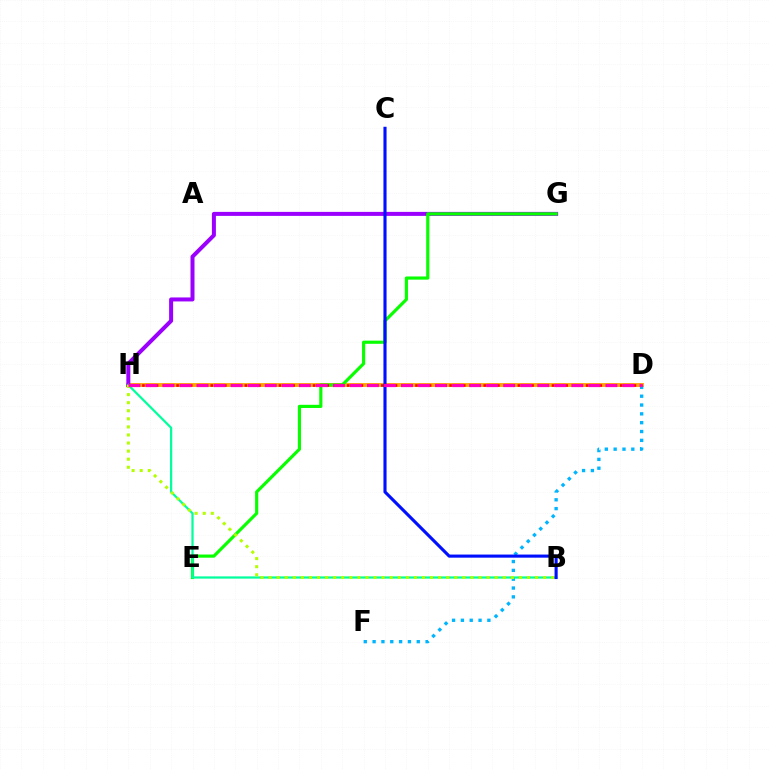{('D', 'H'): [{'color': '#ffa500', 'line_style': 'solid', 'thickness': 2.78}, {'color': '#ff0000', 'line_style': 'dotted', 'thickness': 1.85}, {'color': '#ff00bd', 'line_style': 'dashed', 'thickness': 2.31}], ('G', 'H'): [{'color': '#9b00ff', 'line_style': 'solid', 'thickness': 2.88}], ('D', 'F'): [{'color': '#00b5ff', 'line_style': 'dotted', 'thickness': 2.4}], ('E', 'G'): [{'color': '#08ff00', 'line_style': 'solid', 'thickness': 2.28}], ('B', 'H'): [{'color': '#00ff9d', 'line_style': 'solid', 'thickness': 1.6}, {'color': '#b3ff00', 'line_style': 'dotted', 'thickness': 2.19}], ('B', 'C'): [{'color': '#0010ff', 'line_style': 'solid', 'thickness': 2.24}]}